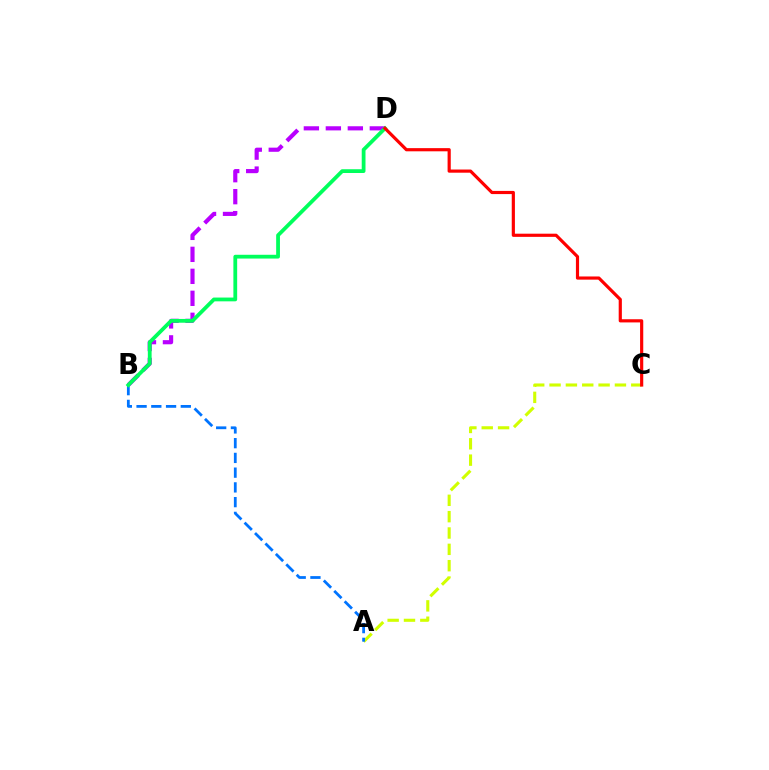{('B', 'D'): [{'color': '#b900ff', 'line_style': 'dashed', 'thickness': 2.99}, {'color': '#00ff5c', 'line_style': 'solid', 'thickness': 2.72}], ('A', 'C'): [{'color': '#d1ff00', 'line_style': 'dashed', 'thickness': 2.22}], ('A', 'B'): [{'color': '#0074ff', 'line_style': 'dashed', 'thickness': 2.0}], ('C', 'D'): [{'color': '#ff0000', 'line_style': 'solid', 'thickness': 2.28}]}